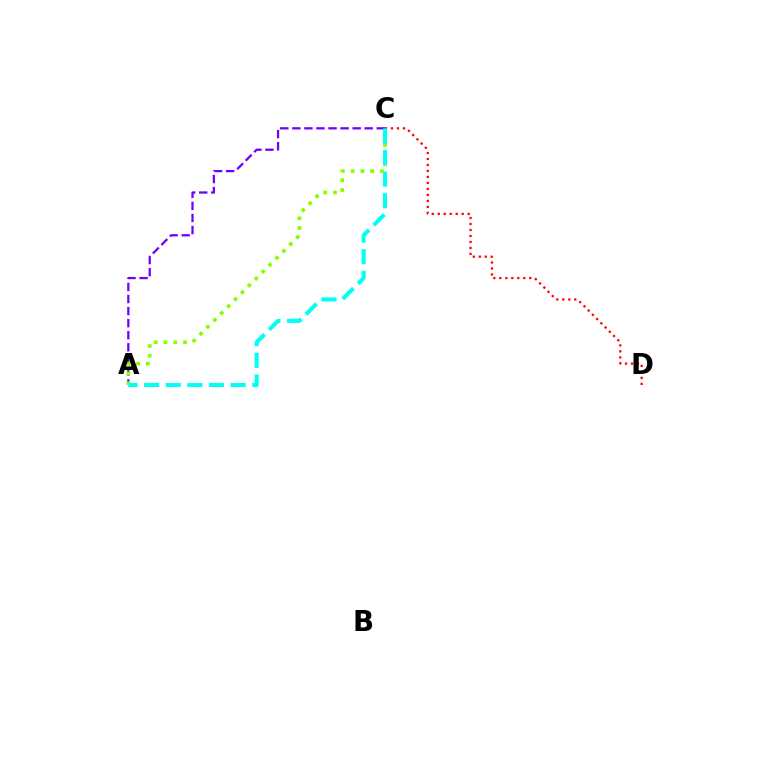{('A', 'C'): [{'color': '#7200ff', 'line_style': 'dashed', 'thickness': 1.64}, {'color': '#84ff00', 'line_style': 'dotted', 'thickness': 2.65}, {'color': '#00fff6', 'line_style': 'dashed', 'thickness': 2.94}], ('C', 'D'): [{'color': '#ff0000', 'line_style': 'dotted', 'thickness': 1.63}]}